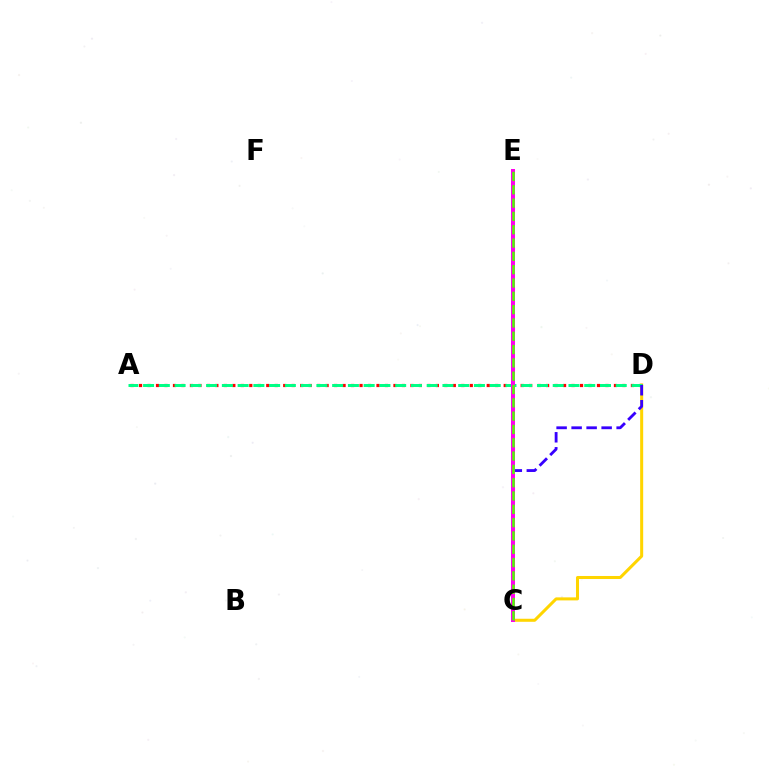{('C', 'D'): [{'color': '#ffd500', 'line_style': 'solid', 'thickness': 2.18}, {'color': '#3700ff', 'line_style': 'dashed', 'thickness': 2.04}], ('A', 'D'): [{'color': '#ff0000', 'line_style': 'dotted', 'thickness': 2.3}, {'color': '#00ff86', 'line_style': 'dashed', 'thickness': 2.14}], ('C', 'E'): [{'color': '#009eff', 'line_style': 'dotted', 'thickness': 2.89}, {'color': '#ff00ed', 'line_style': 'solid', 'thickness': 2.88}, {'color': '#4fff00', 'line_style': 'dashed', 'thickness': 1.81}]}